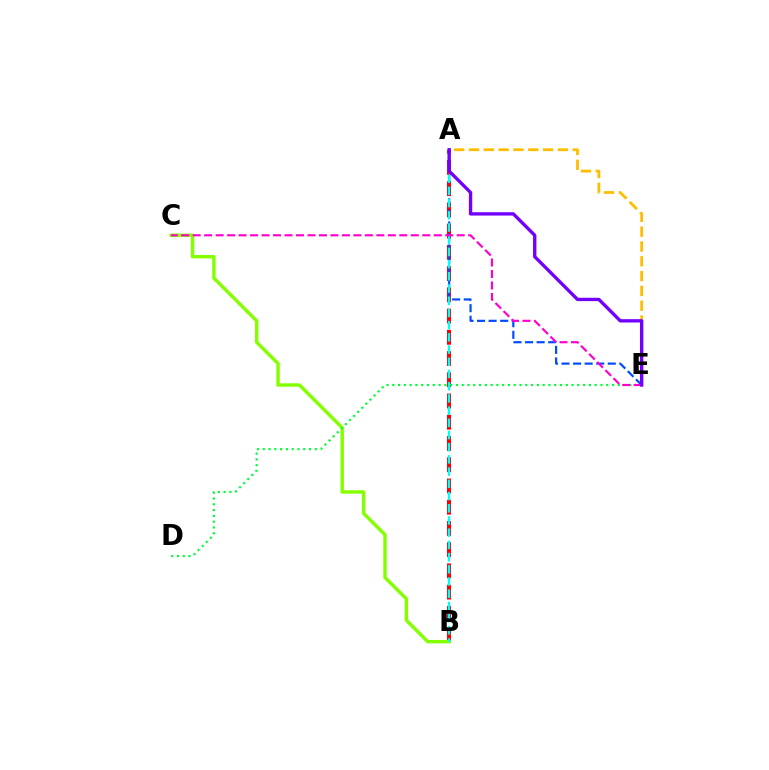{('A', 'B'): [{'color': '#ff0000', 'line_style': 'dashed', 'thickness': 2.88}, {'color': '#00fff6', 'line_style': 'dashed', 'thickness': 1.66}], ('A', 'E'): [{'color': '#004bff', 'line_style': 'dashed', 'thickness': 1.57}, {'color': '#ffbd00', 'line_style': 'dashed', 'thickness': 2.01}, {'color': '#7200ff', 'line_style': 'solid', 'thickness': 2.41}], ('B', 'C'): [{'color': '#84ff00', 'line_style': 'solid', 'thickness': 2.46}], ('D', 'E'): [{'color': '#00ff39', 'line_style': 'dotted', 'thickness': 1.57}], ('C', 'E'): [{'color': '#ff00cf', 'line_style': 'dashed', 'thickness': 1.56}]}